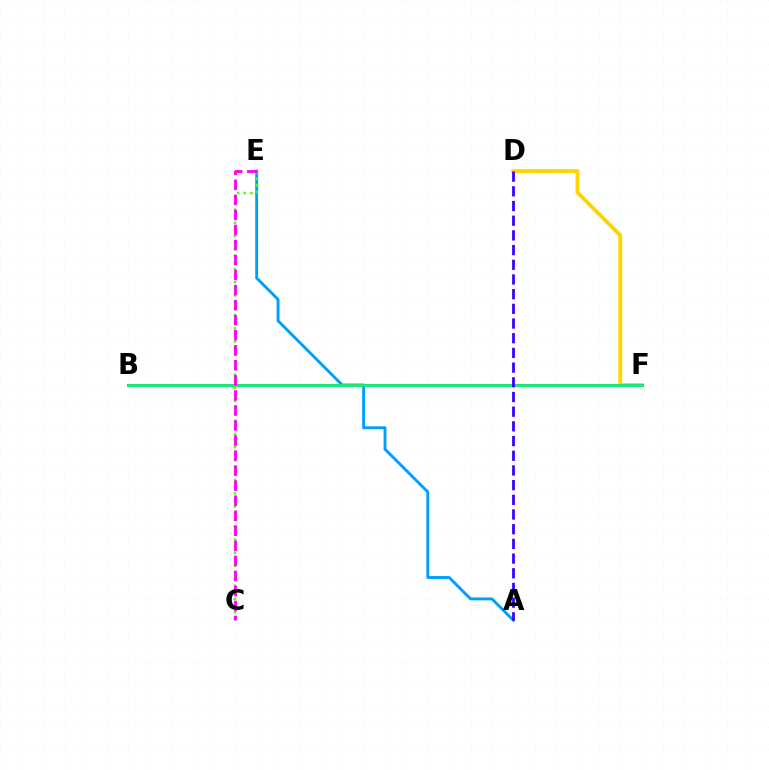{('D', 'F'): [{'color': '#ffd500', 'line_style': 'solid', 'thickness': 2.82}], ('A', 'E'): [{'color': '#009eff', 'line_style': 'solid', 'thickness': 2.08}], ('B', 'F'): [{'color': '#ff0000', 'line_style': 'solid', 'thickness': 2.11}, {'color': '#00ff86', 'line_style': 'solid', 'thickness': 1.99}], ('C', 'E'): [{'color': '#4fff00', 'line_style': 'dotted', 'thickness': 1.79}, {'color': '#ff00ed', 'line_style': 'dashed', 'thickness': 2.04}], ('A', 'D'): [{'color': '#3700ff', 'line_style': 'dashed', 'thickness': 2.0}]}